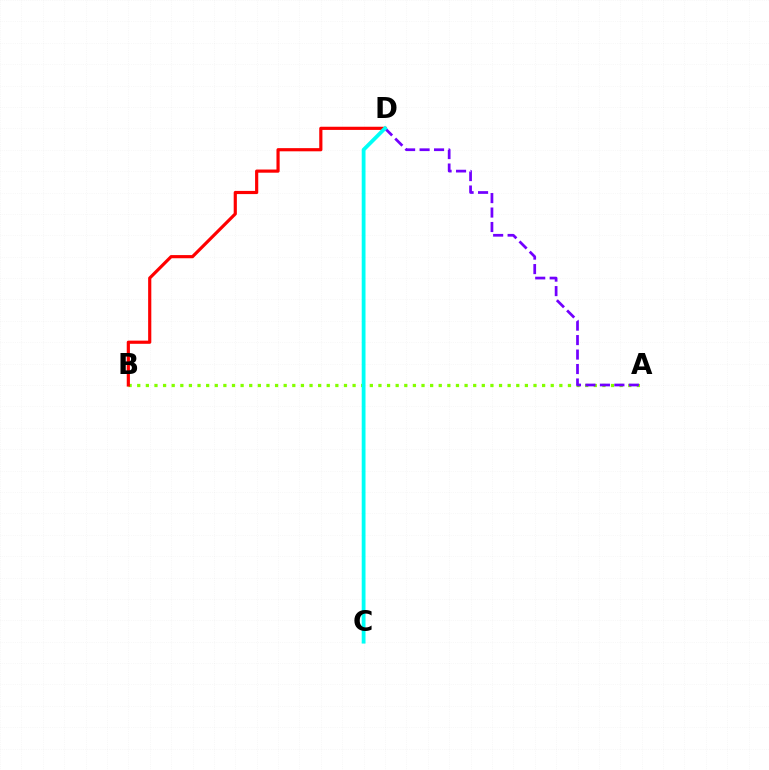{('A', 'B'): [{'color': '#84ff00', 'line_style': 'dotted', 'thickness': 2.34}], ('B', 'D'): [{'color': '#ff0000', 'line_style': 'solid', 'thickness': 2.28}], ('A', 'D'): [{'color': '#7200ff', 'line_style': 'dashed', 'thickness': 1.97}], ('C', 'D'): [{'color': '#00fff6', 'line_style': 'solid', 'thickness': 2.73}]}